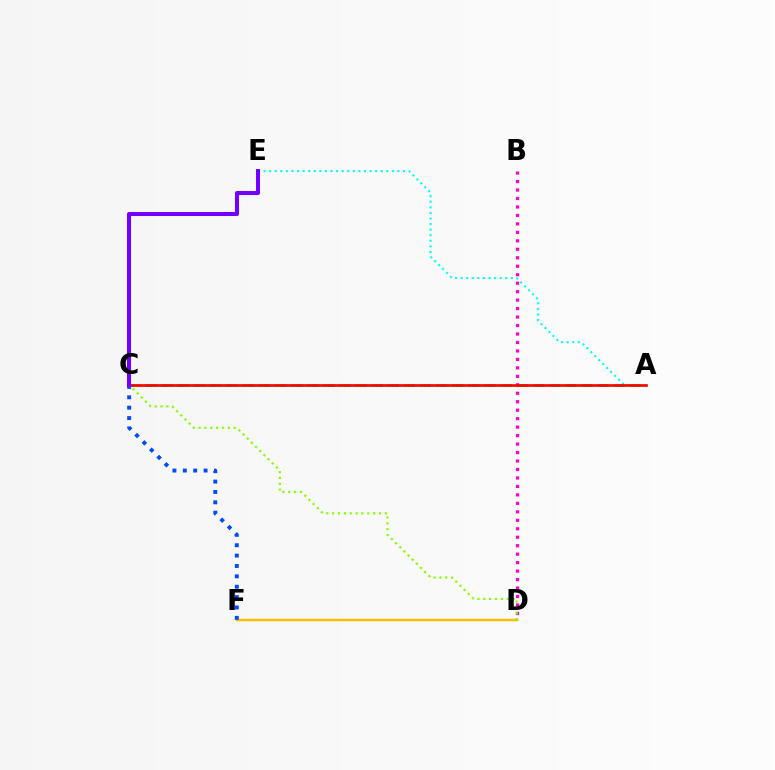{('D', 'F'): [{'color': '#ffbd00', 'line_style': 'solid', 'thickness': 1.76}], ('A', 'C'): [{'color': '#00ff39', 'line_style': 'dashed', 'thickness': 2.19}, {'color': '#ff0000', 'line_style': 'solid', 'thickness': 1.92}], ('B', 'D'): [{'color': '#ff00cf', 'line_style': 'dotted', 'thickness': 2.3}], ('A', 'E'): [{'color': '#00fff6', 'line_style': 'dotted', 'thickness': 1.52}], ('C', 'D'): [{'color': '#84ff00', 'line_style': 'dotted', 'thickness': 1.59}], ('C', 'F'): [{'color': '#004bff', 'line_style': 'dotted', 'thickness': 2.82}], ('C', 'E'): [{'color': '#7200ff', 'line_style': 'solid', 'thickness': 2.91}]}